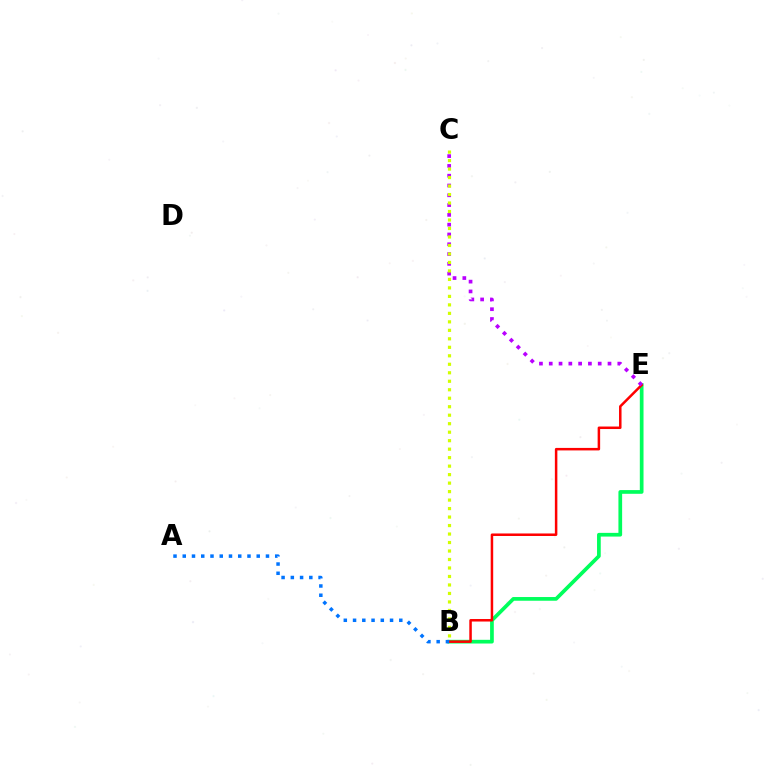{('B', 'E'): [{'color': '#00ff5c', 'line_style': 'solid', 'thickness': 2.67}, {'color': '#ff0000', 'line_style': 'solid', 'thickness': 1.8}], ('C', 'E'): [{'color': '#b900ff', 'line_style': 'dotted', 'thickness': 2.66}], ('B', 'C'): [{'color': '#d1ff00', 'line_style': 'dotted', 'thickness': 2.31}], ('A', 'B'): [{'color': '#0074ff', 'line_style': 'dotted', 'thickness': 2.51}]}